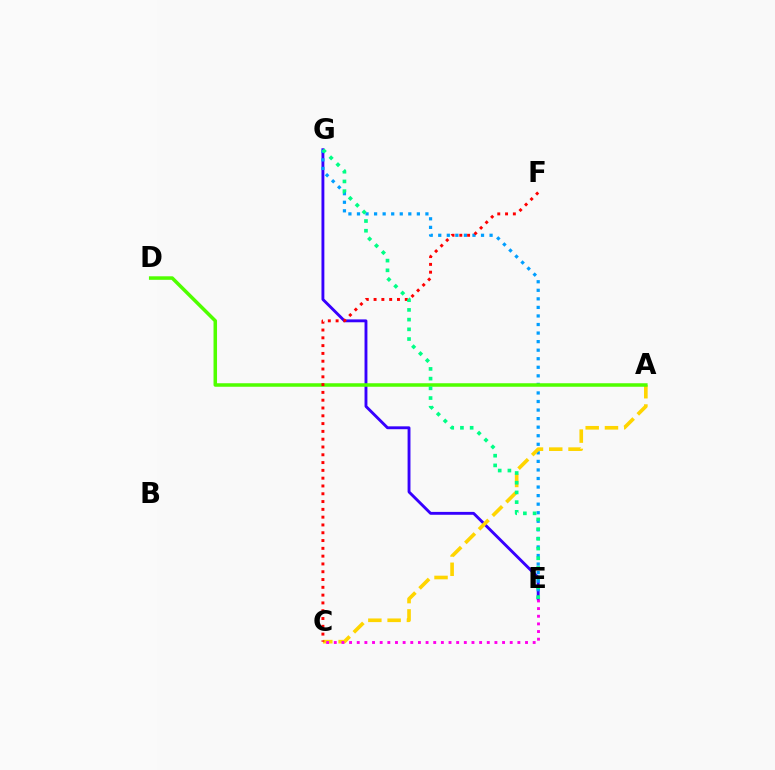{('E', 'G'): [{'color': '#3700ff', 'line_style': 'solid', 'thickness': 2.07}, {'color': '#009eff', 'line_style': 'dotted', 'thickness': 2.32}, {'color': '#00ff86', 'line_style': 'dotted', 'thickness': 2.64}], ('A', 'C'): [{'color': '#ffd500', 'line_style': 'dashed', 'thickness': 2.62}], ('C', 'E'): [{'color': '#ff00ed', 'line_style': 'dotted', 'thickness': 2.08}], ('A', 'D'): [{'color': '#4fff00', 'line_style': 'solid', 'thickness': 2.53}], ('C', 'F'): [{'color': '#ff0000', 'line_style': 'dotted', 'thickness': 2.12}]}